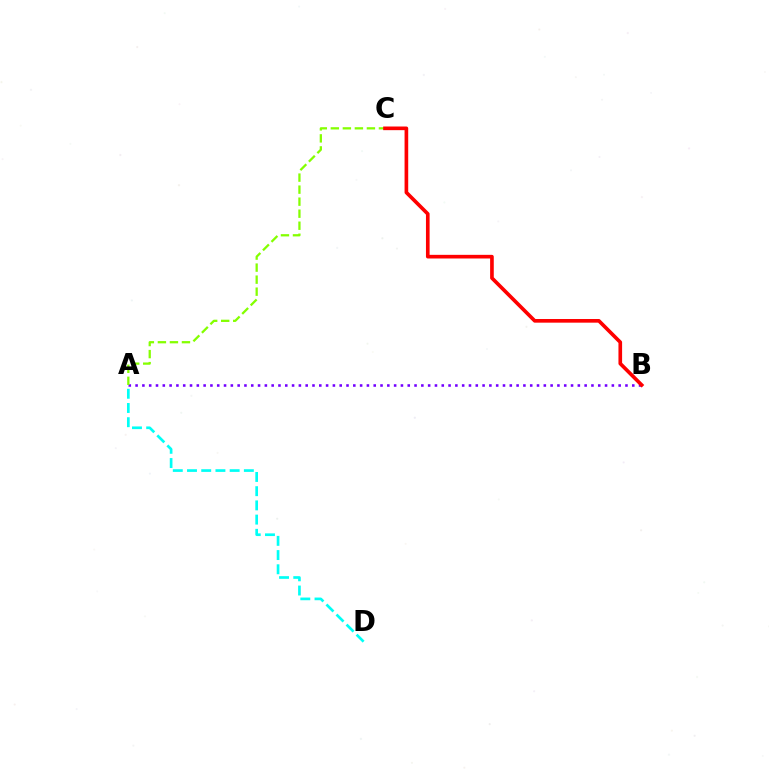{('A', 'B'): [{'color': '#7200ff', 'line_style': 'dotted', 'thickness': 1.85}], ('A', 'C'): [{'color': '#84ff00', 'line_style': 'dashed', 'thickness': 1.63}], ('A', 'D'): [{'color': '#00fff6', 'line_style': 'dashed', 'thickness': 1.93}], ('B', 'C'): [{'color': '#ff0000', 'line_style': 'solid', 'thickness': 2.63}]}